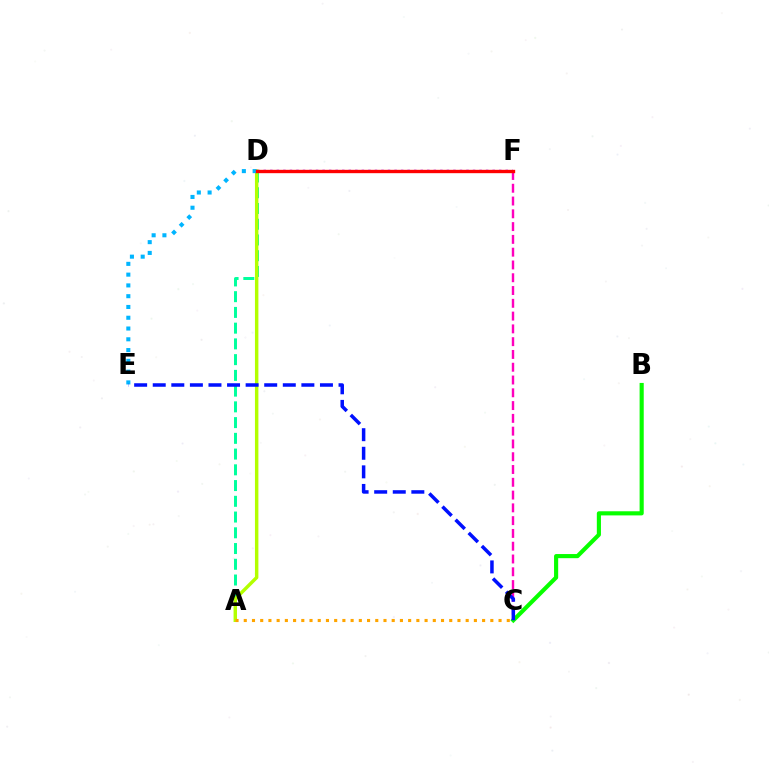{('D', 'F'): [{'color': '#9b00ff', 'line_style': 'dotted', 'thickness': 1.78}, {'color': '#ff0000', 'line_style': 'solid', 'thickness': 2.41}], ('C', 'F'): [{'color': '#ff00bd', 'line_style': 'dashed', 'thickness': 1.74}], ('A', 'D'): [{'color': '#00ff9d', 'line_style': 'dashed', 'thickness': 2.14}, {'color': '#b3ff00', 'line_style': 'solid', 'thickness': 2.48}], ('B', 'C'): [{'color': '#08ff00', 'line_style': 'solid', 'thickness': 2.97}], ('D', 'E'): [{'color': '#00b5ff', 'line_style': 'dotted', 'thickness': 2.93}], ('C', 'E'): [{'color': '#0010ff', 'line_style': 'dashed', 'thickness': 2.52}], ('A', 'C'): [{'color': '#ffa500', 'line_style': 'dotted', 'thickness': 2.23}]}